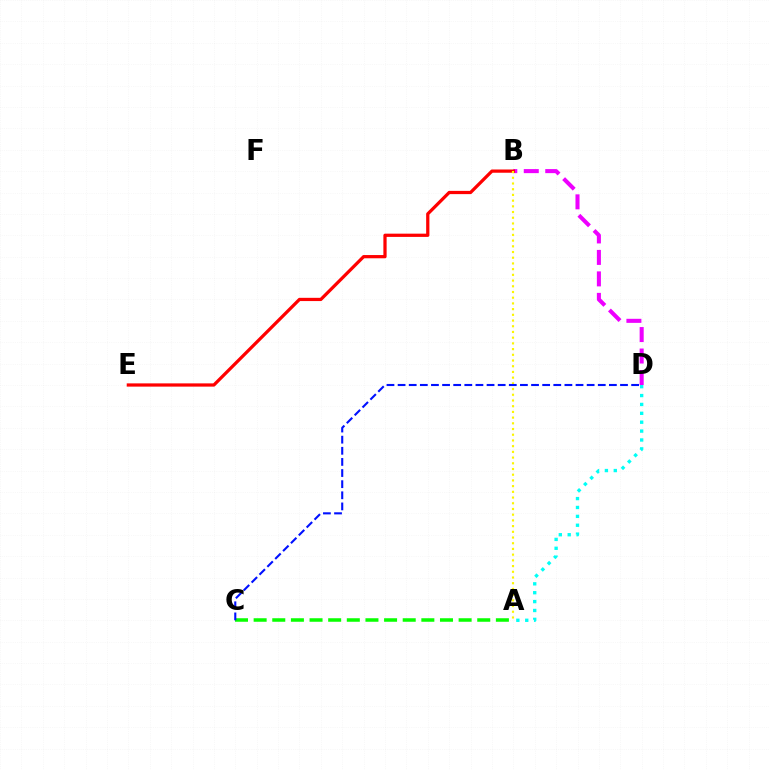{('A', 'C'): [{'color': '#08ff00', 'line_style': 'dashed', 'thickness': 2.53}], ('B', 'D'): [{'color': '#ee00ff', 'line_style': 'dashed', 'thickness': 2.92}], ('B', 'E'): [{'color': '#ff0000', 'line_style': 'solid', 'thickness': 2.33}], ('A', 'B'): [{'color': '#fcf500', 'line_style': 'dotted', 'thickness': 1.55}], ('C', 'D'): [{'color': '#0010ff', 'line_style': 'dashed', 'thickness': 1.51}], ('A', 'D'): [{'color': '#00fff6', 'line_style': 'dotted', 'thickness': 2.41}]}